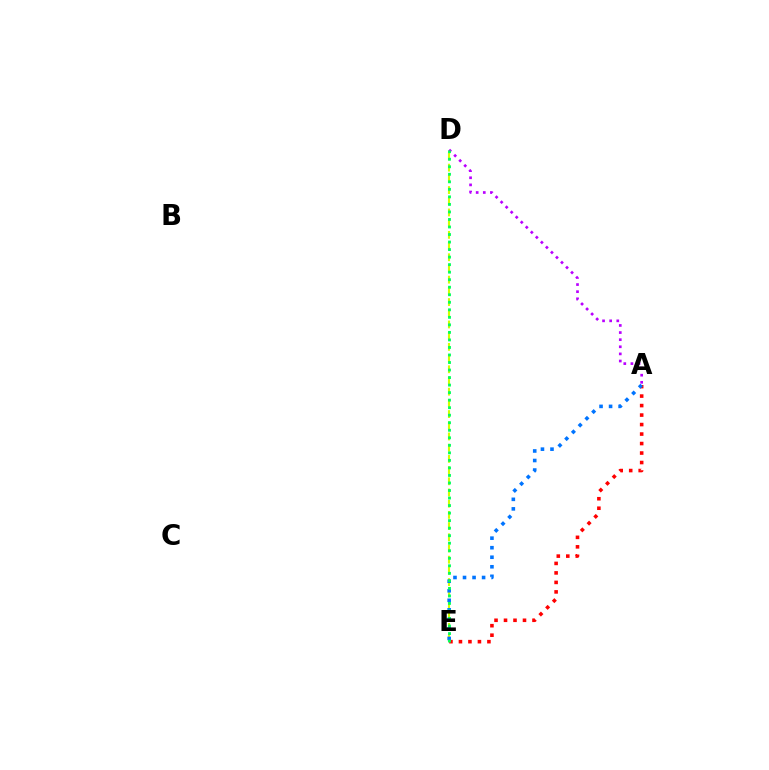{('A', 'E'): [{'color': '#ff0000', 'line_style': 'dotted', 'thickness': 2.58}, {'color': '#0074ff', 'line_style': 'dotted', 'thickness': 2.59}], ('D', 'E'): [{'color': '#d1ff00', 'line_style': 'dashed', 'thickness': 1.52}, {'color': '#00ff5c', 'line_style': 'dotted', 'thickness': 2.05}], ('A', 'D'): [{'color': '#b900ff', 'line_style': 'dotted', 'thickness': 1.93}]}